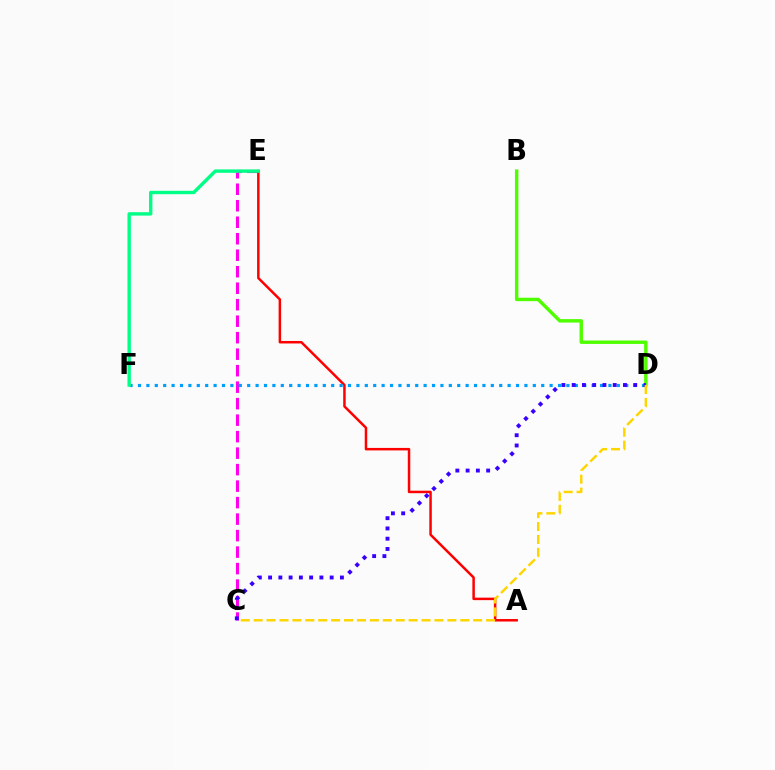{('C', 'E'): [{'color': '#ff00ed', 'line_style': 'dashed', 'thickness': 2.24}], ('A', 'E'): [{'color': '#ff0000', 'line_style': 'solid', 'thickness': 1.79}], ('D', 'F'): [{'color': '#009eff', 'line_style': 'dotted', 'thickness': 2.28}], ('B', 'D'): [{'color': '#4fff00', 'line_style': 'solid', 'thickness': 2.47}], ('E', 'F'): [{'color': '#00ff86', 'line_style': 'solid', 'thickness': 2.45}], ('C', 'D'): [{'color': '#3700ff', 'line_style': 'dotted', 'thickness': 2.79}, {'color': '#ffd500', 'line_style': 'dashed', 'thickness': 1.75}]}